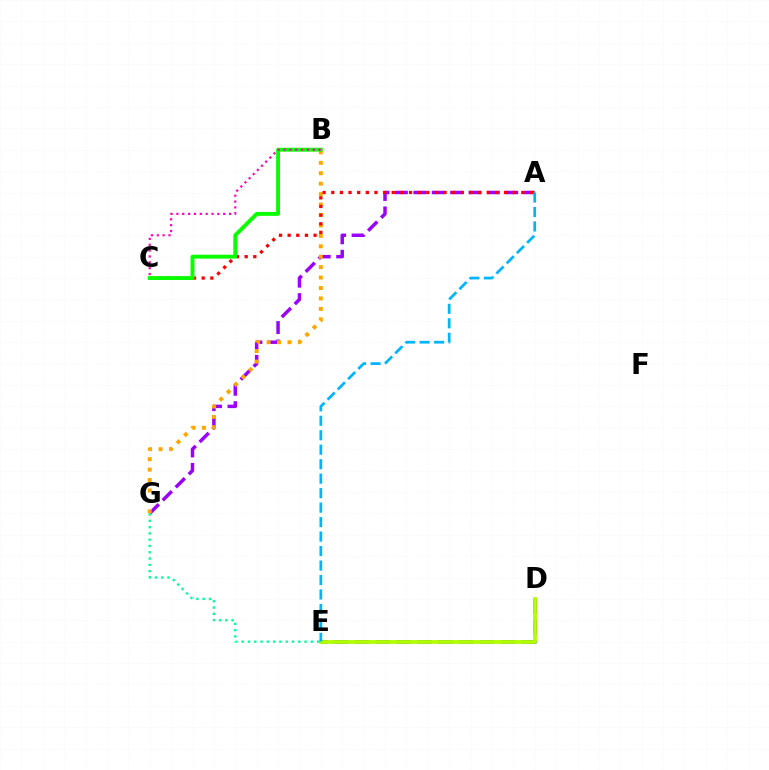{('D', 'E'): [{'color': '#0010ff', 'line_style': 'dashed', 'thickness': 2.84}, {'color': '#b3ff00', 'line_style': 'solid', 'thickness': 2.75}], ('A', 'G'): [{'color': '#9b00ff', 'line_style': 'dashed', 'thickness': 2.5}], ('A', 'E'): [{'color': '#00b5ff', 'line_style': 'dashed', 'thickness': 1.97}], ('B', 'G'): [{'color': '#ffa500', 'line_style': 'dotted', 'thickness': 2.84}], ('A', 'C'): [{'color': '#ff0000', 'line_style': 'dotted', 'thickness': 2.35}], ('B', 'C'): [{'color': '#08ff00', 'line_style': 'solid', 'thickness': 2.8}, {'color': '#ff00bd', 'line_style': 'dotted', 'thickness': 1.59}], ('E', 'G'): [{'color': '#00ff9d', 'line_style': 'dotted', 'thickness': 1.71}]}